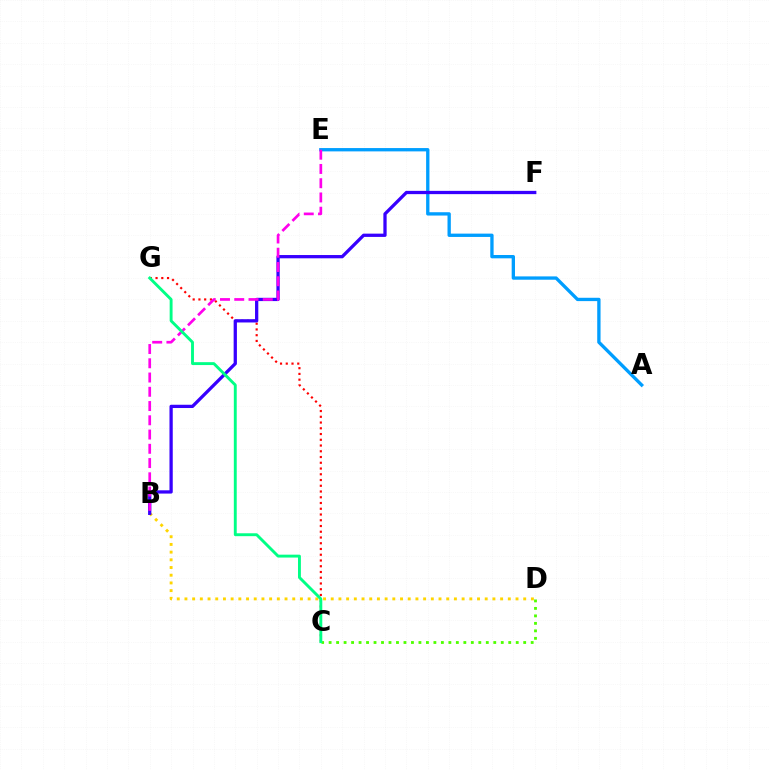{('B', 'D'): [{'color': '#ffd500', 'line_style': 'dotted', 'thickness': 2.09}], ('A', 'E'): [{'color': '#009eff', 'line_style': 'solid', 'thickness': 2.39}], ('C', 'D'): [{'color': '#4fff00', 'line_style': 'dotted', 'thickness': 2.03}], ('C', 'G'): [{'color': '#ff0000', 'line_style': 'dotted', 'thickness': 1.56}, {'color': '#00ff86', 'line_style': 'solid', 'thickness': 2.09}], ('B', 'F'): [{'color': '#3700ff', 'line_style': 'solid', 'thickness': 2.36}], ('B', 'E'): [{'color': '#ff00ed', 'line_style': 'dashed', 'thickness': 1.94}]}